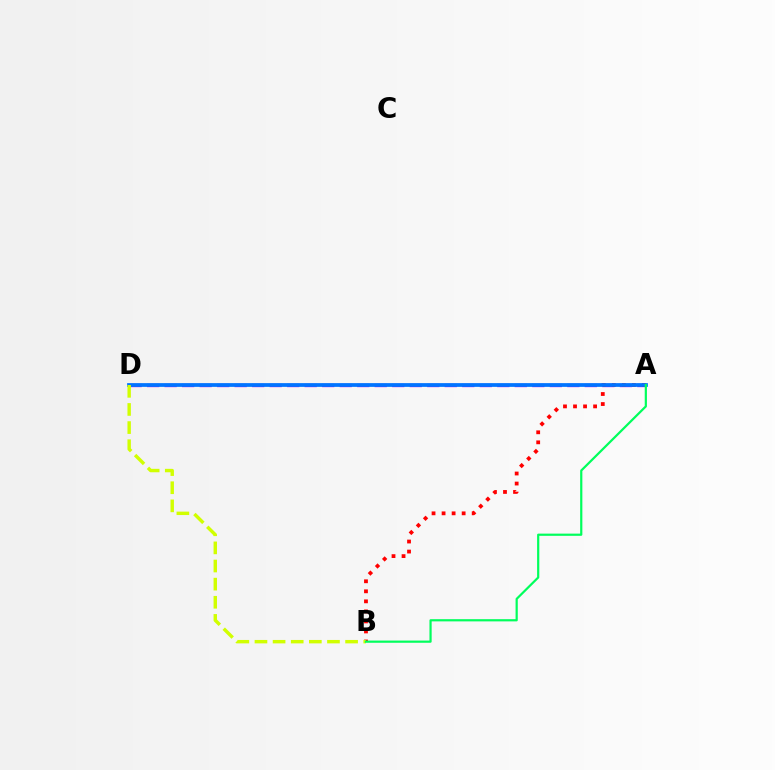{('A', 'D'): [{'color': '#b900ff', 'line_style': 'dashed', 'thickness': 2.38}, {'color': '#0074ff', 'line_style': 'solid', 'thickness': 2.69}], ('A', 'B'): [{'color': '#ff0000', 'line_style': 'dotted', 'thickness': 2.73}, {'color': '#00ff5c', 'line_style': 'solid', 'thickness': 1.59}], ('B', 'D'): [{'color': '#d1ff00', 'line_style': 'dashed', 'thickness': 2.46}]}